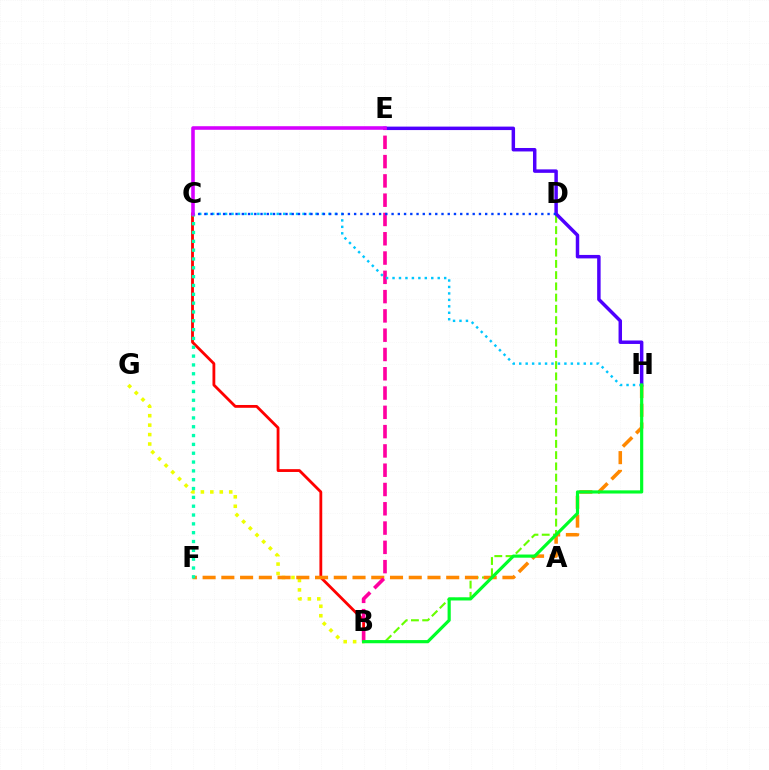{('B', 'C'): [{'color': '#ff0000', 'line_style': 'solid', 'thickness': 2.02}], ('B', 'D'): [{'color': '#66ff00', 'line_style': 'dashed', 'thickness': 1.53}], ('B', 'G'): [{'color': '#eeff00', 'line_style': 'dotted', 'thickness': 2.57}], ('E', 'H'): [{'color': '#4f00ff', 'line_style': 'solid', 'thickness': 2.5}], ('F', 'H'): [{'color': '#ff8800', 'line_style': 'dashed', 'thickness': 2.55}], ('B', 'E'): [{'color': '#ff00a0', 'line_style': 'dashed', 'thickness': 2.62}], ('C', 'H'): [{'color': '#00c7ff', 'line_style': 'dotted', 'thickness': 1.75}], ('C', 'D'): [{'color': '#003fff', 'line_style': 'dotted', 'thickness': 1.7}], ('C', 'F'): [{'color': '#00ffaf', 'line_style': 'dotted', 'thickness': 2.4}], ('B', 'H'): [{'color': '#00ff27', 'line_style': 'solid', 'thickness': 2.28}], ('C', 'E'): [{'color': '#d600ff', 'line_style': 'solid', 'thickness': 2.57}]}